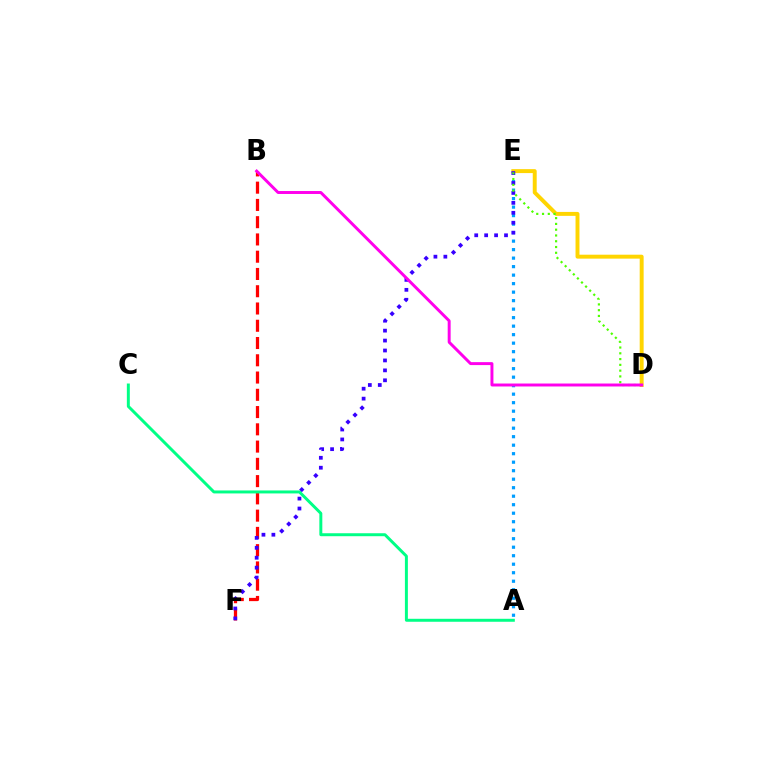{('A', 'E'): [{'color': '#009eff', 'line_style': 'dotted', 'thickness': 2.31}], ('B', 'F'): [{'color': '#ff0000', 'line_style': 'dashed', 'thickness': 2.35}], ('D', 'E'): [{'color': '#ffd500', 'line_style': 'solid', 'thickness': 2.84}, {'color': '#4fff00', 'line_style': 'dotted', 'thickness': 1.57}], ('E', 'F'): [{'color': '#3700ff', 'line_style': 'dotted', 'thickness': 2.7}], ('A', 'C'): [{'color': '#00ff86', 'line_style': 'solid', 'thickness': 2.14}], ('B', 'D'): [{'color': '#ff00ed', 'line_style': 'solid', 'thickness': 2.13}]}